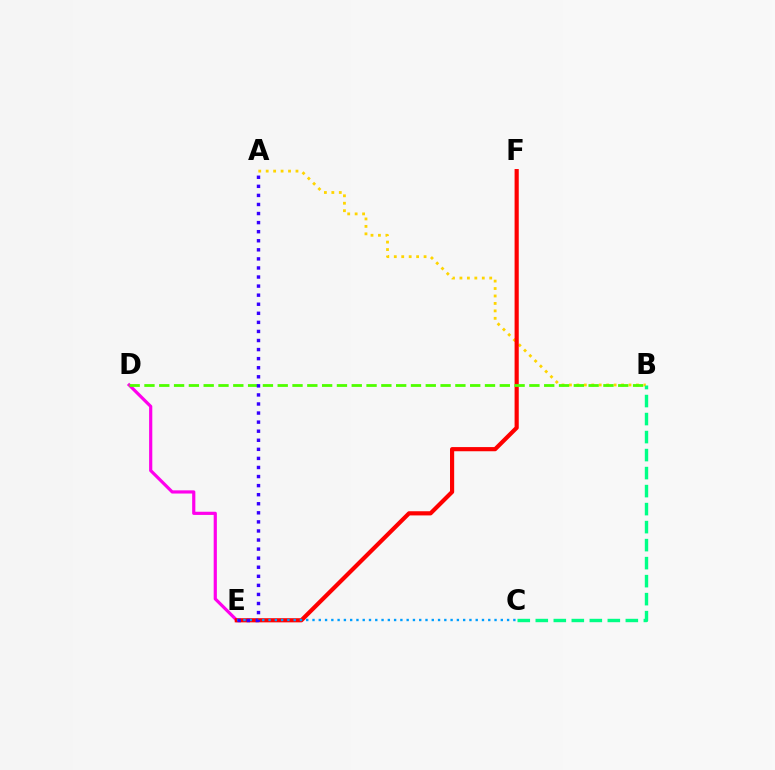{('A', 'B'): [{'color': '#ffd500', 'line_style': 'dotted', 'thickness': 2.02}], ('D', 'E'): [{'color': '#ff00ed', 'line_style': 'solid', 'thickness': 2.29}], ('E', 'F'): [{'color': '#ff0000', 'line_style': 'solid', 'thickness': 3.0}], ('B', 'D'): [{'color': '#4fff00', 'line_style': 'dashed', 'thickness': 2.01}], ('C', 'E'): [{'color': '#009eff', 'line_style': 'dotted', 'thickness': 1.71}], ('B', 'C'): [{'color': '#00ff86', 'line_style': 'dashed', 'thickness': 2.45}], ('A', 'E'): [{'color': '#3700ff', 'line_style': 'dotted', 'thickness': 2.46}]}